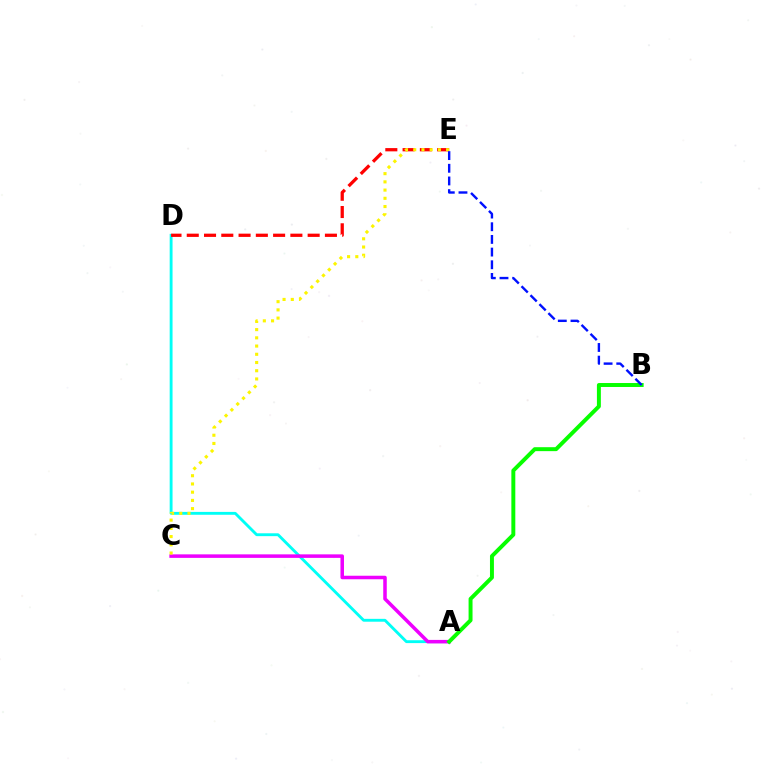{('A', 'D'): [{'color': '#00fff6', 'line_style': 'solid', 'thickness': 2.06}], ('D', 'E'): [{'color': '#ff0000', 'line_style': 'dashed', 'thickness': 2.35}], ('A', 'C'): [{'color': '#ee00ff', 'line_style': 'solid', 'thickness': 2.53}], ('C', 'E'): [{'color': '#fcf500', 'line_style': 'dotted', 'thickness': 2.23}], ('A', 'B'): [{'color': '#08ff00', 'line_style': 'solid', 'thickness': 2.84}], ('B', 'E'): [{'color': '#0010ff', 'line_style': 'dashed', 'thickness': 1.72}]}